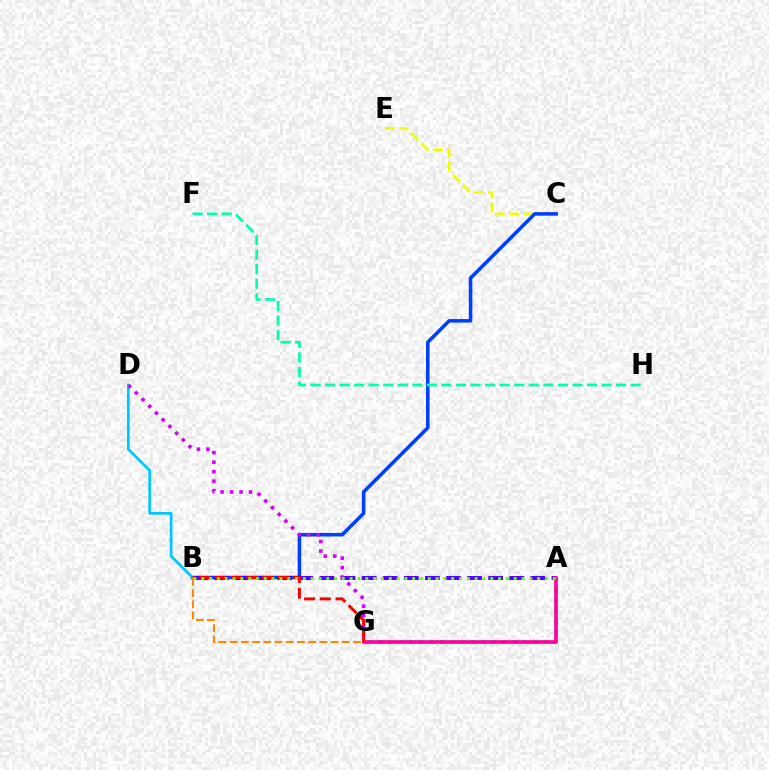{('C', 'E'): [{'color': '#eeff00', 'line_style': 'dashed', 'thickness': 1.93}], ('A', 'G'): [{'color': '#00ff27', 'line_style': 'dotted', 'thickness': 2.81}, {'color': '#ff00a0', 'line_style': 'solid', 'thickness': 2.62}], ('B', 'C'): [{'color': '#003fff', 'line_style': 'solid', 'thickness': 2.55}], ('B', 'D'): [{'color': '#00c7ff', 'line_style': 'solid', 'thickness': 1.97}], ('A', 'B'): [{'color': '#4f00ff', 'line_style': 'dashed', 'thickness': 2.87}, {'color': '#66ff00', 'line_style': 'dotted', 'thickness': 2.12}], ('D', 'G'): [{'color': '#d600ff', 'line_style': 'dotted', 'thickness': 2.58}], ('B', 'G'): [{'color': '#ff0000', 'line_style': 'dashed', 'thickness': 2.14}, {'color': '#ff8800', 'line_style': 'dashed', 'thickness': 1.52}], ('F', 'H'): [{'color': '#00ffaf', 'line_style': 'dashed', 'thickness': 1.98}]}